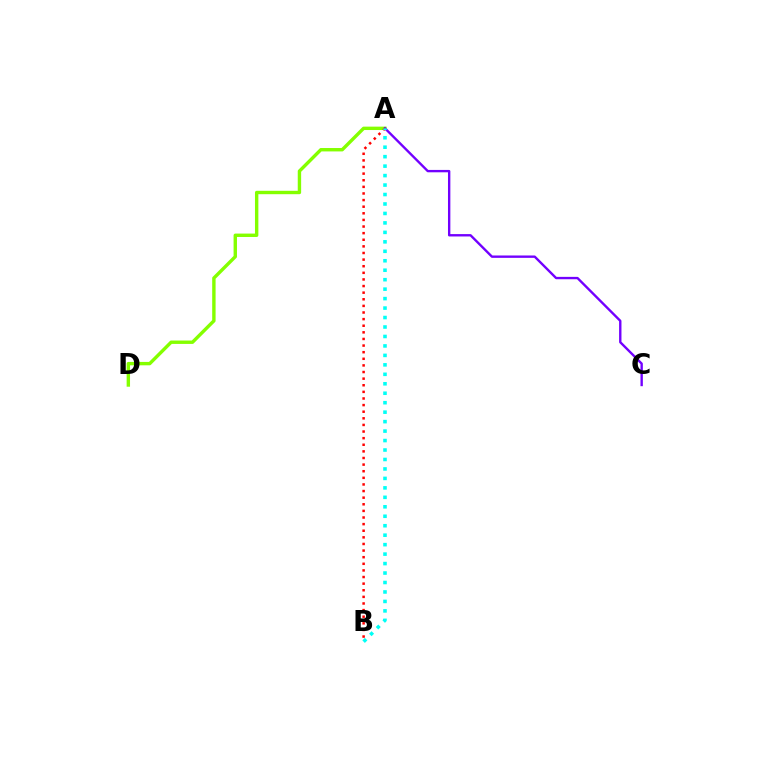{('A', 'D'): [{'color': '#84ff00', 'line_style': 'solid', 'thickness': 2.45}], ('A', 'C'): [{'color': '#7200ff', 'line_style': 'solid', 'thickness': 1.71}], ('A', 'B'): [{'color': '#ff0000', 'line_style': 'dotted', 'thickness': 1.8}, {'color': '#00fff6', 'line_style': 'dotted', 'thickness': 2.57}]}